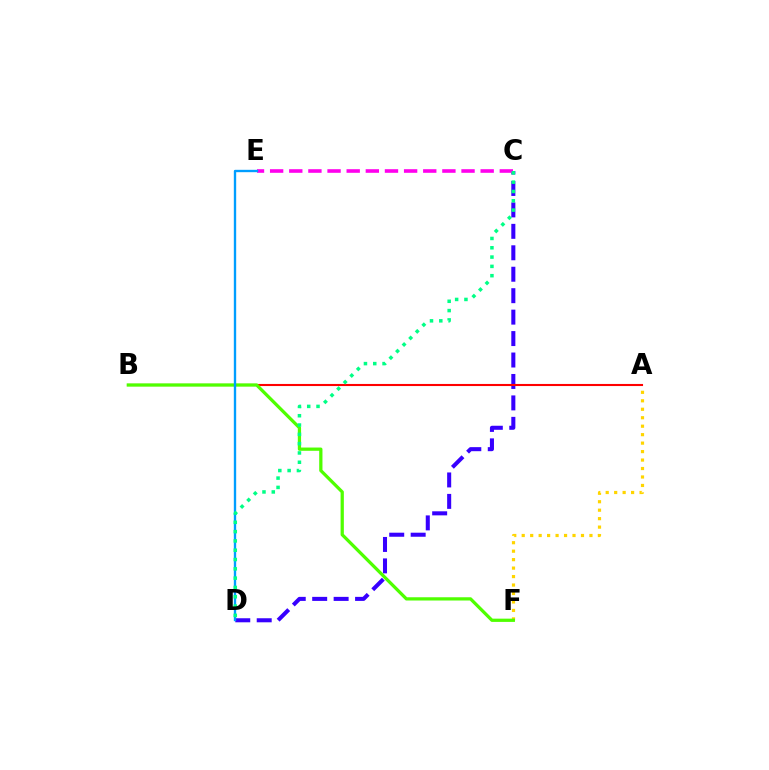{('A', 'F'): [{'color': '#ffd500', 'line_style': 'dotted', 'thickness': 2.3}], ('C', 'D'): [{'color': '#3700ff', 'line_style': 'dashed', 'thickness': 2.91}, {'color': '#00ff86', 'line_style': 'dotted', 'thickness': 2.53}], ('A', 'B'): [{'color': '#ff0000', 'line_style': 'solid', 'thickness': 1.51}], ('B', 'F'): [{'color': '#4fff00', 'line_style': 'solid', 'thickness': 2.34}], ('C', 'E'): [{'color': '#ff00ed', 'line_style': 'dashed', 'thickness': 2.6}], ('D', 'E'): [{'color': '#009eff', 'line_style': 'solid', 'thickness': 1.7}]}